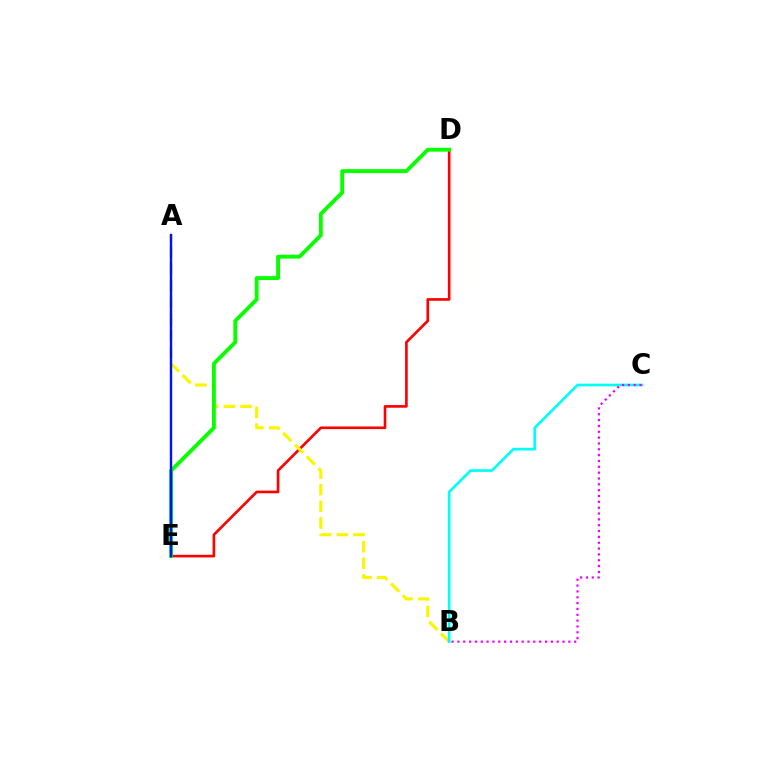{('D', 'E'): [{'color': '#ff0000', 'line_style': 'solid', 'thickness': 1.9}, {'color': '#08ff00', 'line_style': 'solid', 'thickness': 2.78}], ('A', 'B'): [{'color': '#fcf500', 'line_style': 'dashed', 'thickness': 2.26}], ('B', 'C'): [{'color': '#00fff6', 'line_style': 'solid', 'thickness': 1.93}, {'color': '#ee00ff', 'line_style': 'dotted', 'thickness': 1.59}], ('A', 'E'): [{'color': '#0010ff', 'line_style': 'solid', 'thickness': 1.74}]}